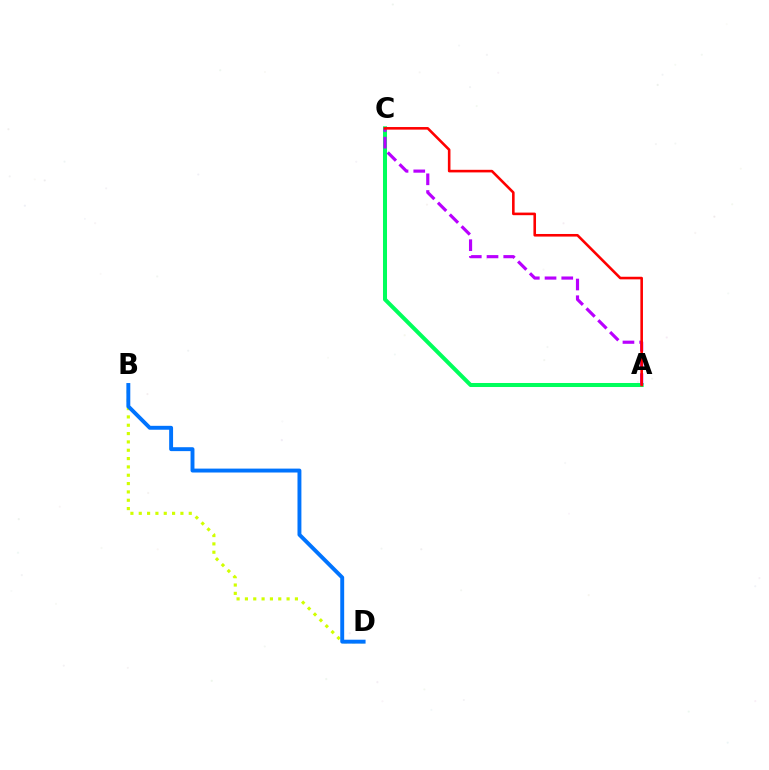{('A', 'C'): [{'color': '#00ff5c', 'line_style': 'solid', 'thickness': 2.9}, {'color': '#b900ff', 'line_style': 'dashed', 'thickness': 2.27}, {'color': '#ff0000', 'line_style': 'solid', 'thickness': 1.87}], ('B', 'D'): [{'color': '#d1ff00', 'line_style': 'dotted', 'thickness': 2.26}, {'color': '#0074ff', 'line_style': 'solid', 'thickness': 2.82}]}